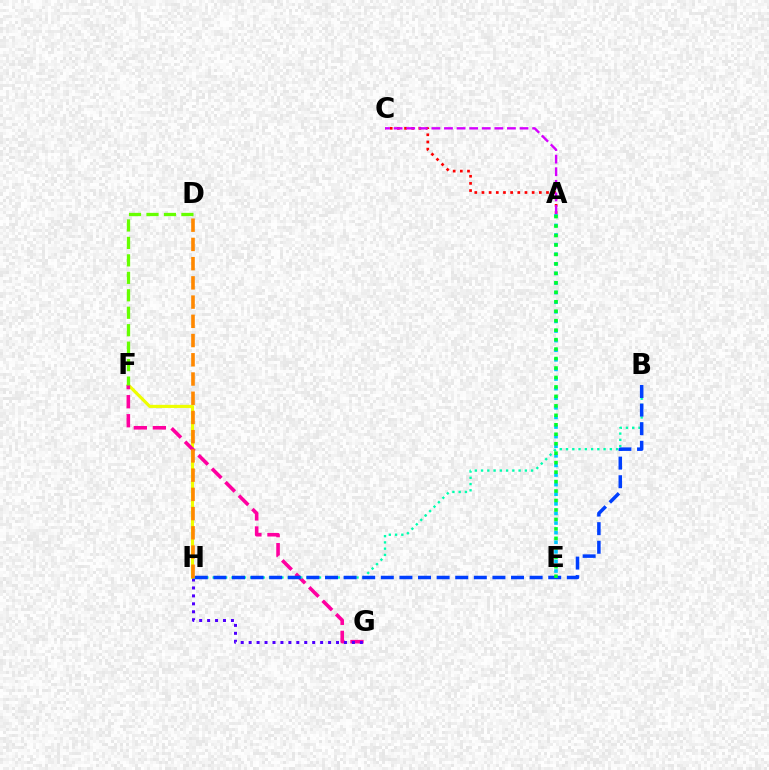{('A', 'C'): [{'color': '#ff0000', 'line_style': 'dotted', 'thickness': 1.95}, {'color': '#d600ff', 'line_style': 'dashed', 'thickness': 1.71}], ('F', 'H'): [{'color': '#eeff00', 'line_style': 'solid', 'thickness': 2.24}], ('F', 'G'): [{'color': '#ff00a0', 'line_style': 'dashed', 'thickness': 2.59}], ('A', 'E'): [{'color': '#00c7ff', 'line_style': 'dotted', 'thickness': 2.61}, {'color': '#00ff27', 'line_style': 'dotted', 'thickness': 2.57}], ('G', 'H'): [{'color': '#4f00ff', 'line_style': 'dotted', 'thickness': 2.16}], ('B', 'H'): [{'color': '#00ffaf', 'line_style': 'dotted', 'thickness': 1.7}, {'color': '#003fff', 'line_style': 'dashed', 'thickness': 2.53}], ('D', 'H'): [{'color': '#ff8800', 'line_style': 'dashed', 'thickness': 2.61}], ('D', 'F'): [{'color': '#66ff00', 'line_style': 'dashed', 'thickness': 2.37}]}